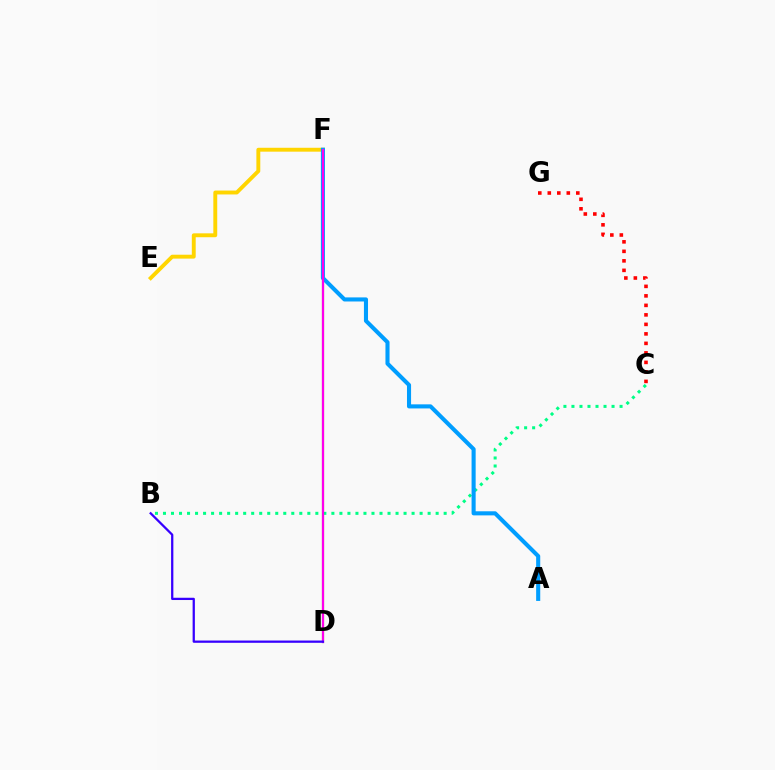{('B', 'C'): [{'color': '#00ff86', 'line_style': 'dotted', 'thickness': 2.18}], ('C', 'G'): [{'color': '#ff0000', 'line_style': 'dotted', 'thickness': 2.58}], ('E', 'F'): [{'color': '#ffd500', 'line_style': 'solid', 'thickness': 2.8}], ('D', 'F'): [{'color': '#4fff00', 'line_style': 'solid', 'thickness': 1.55}, {'color': '#ff00ed', 'line_style': 'solid', 'thickness': 1.6}], ('A', 'F'): [{'color': '#009eff', 'line_style': 'solid', 'thickness': 2.94}], ('B', 'D'): [{'color': '#3700ff', 'line_style': 'solid', 'thickness': 1.63}]}